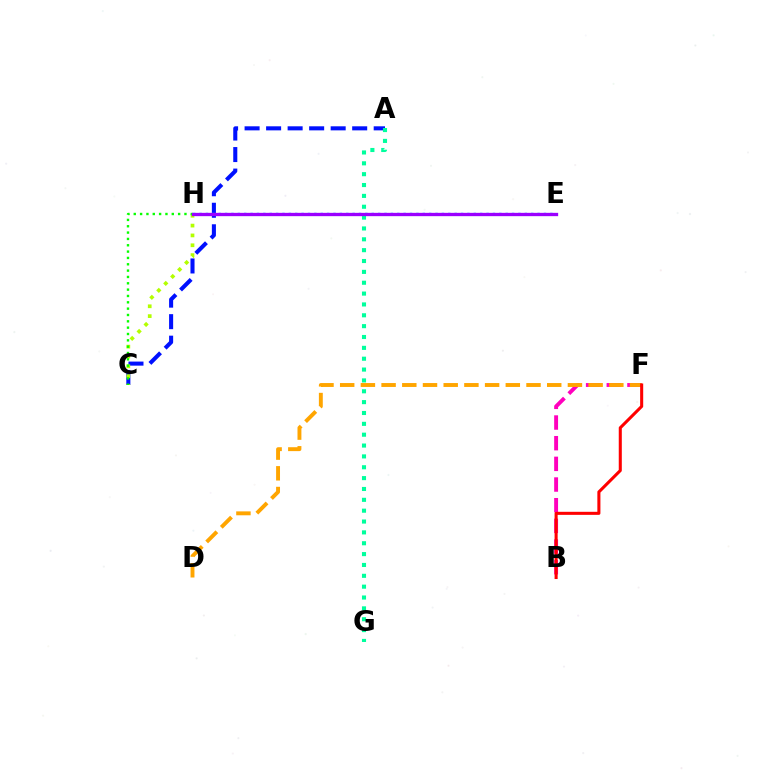{('A', 'C'): [{'color': '#0010ff', 'line_style': 'dashed', 'thickness': 2.92}], ('E', 'H'): [{'color': '#00b5ff', 'line_style': 'dotted', 'thickness': 1.73}, {'color': '#9b00ff', 'line_style': 'solid', 'thickness': 2.38}], ('C', 'H'): [{'color': '#b3ff00', 'line_style': 'dotted', 'thickness': 2.67}, {'color': '#08ff00', 'line_style': 'dotted', 'thickness': 1.72}], ('B', 'F'): [{'color': '#ff00bd', 'line_style': 'dashed', 'thickness': 2.81}, {'color': '#ff0000', 'line_style': 'solid', 'thickness': 2.2}], ('A', 'G'): [{'color': '#00ff9d', 'line_style': 'dotted', 'thickness': 2.95}], ('D', 'F'): [{'color': '#ffa500', 'line_style': 'dashed', 'thickness': 2.81}]}